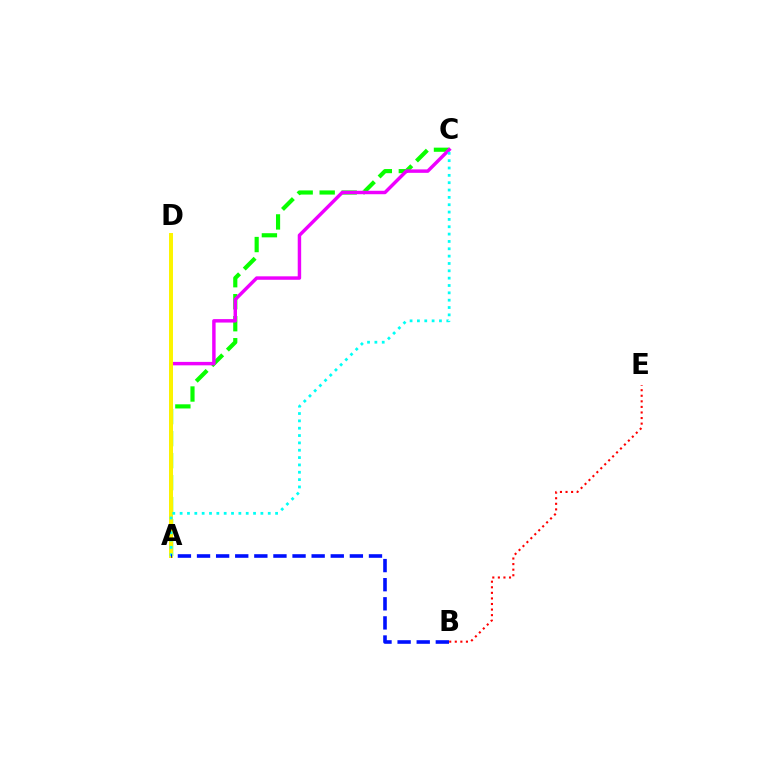{('B', 'E'): [{'color': '#ff0000', 'line_style': 'dotted', 'thickness': 1.51}], ('A', 'C'): [{'color': '#08ff00', 'line_style': 'dashed', 'thickness': 2.99}, {'color': '#ee00ff', 'line_style': 'solid', 'thickness': 2.48}, {'color': '#00fff6', 'line_style': 'dotted', 'thickness': 2.0}], ('A', 'D'): [{'color': '#fcf500', 'line_style': 'solid', 'thickness': 2.86}], ('A', 'B'): [{'color': '#0010ff', 'line_style': 'dashed', 'thickness': 2.6}]}